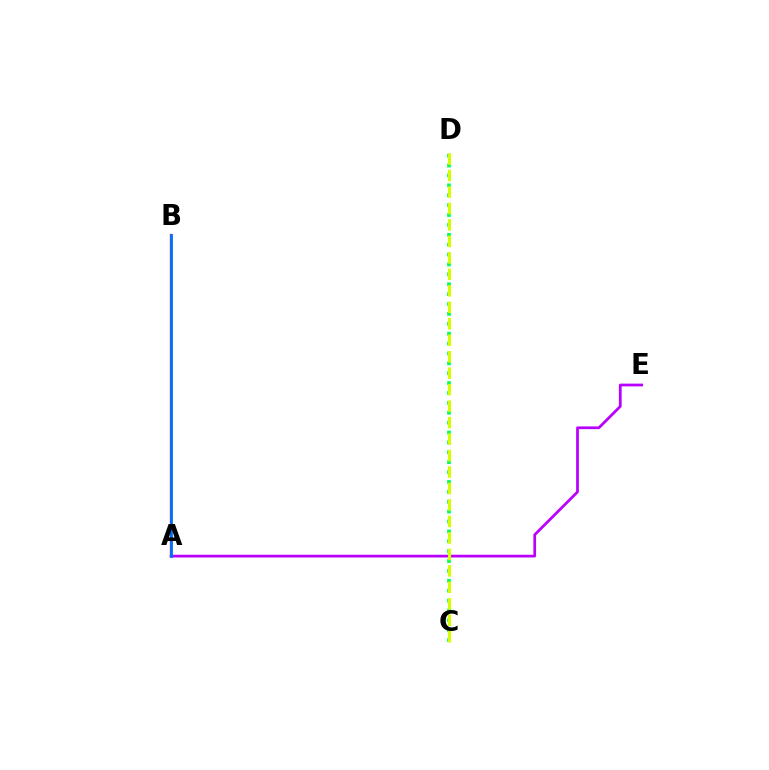{('A', 'E'): [{'color': '#b900ff', 'line_style': 'solid', 'thickness': 1.97}], ('A', 'B'): [{'color': '#ff0000', 'line_style': 'solid', 'thickness': 1.66}, {'color': '#0074ff', 'line_style': 'solid', 'thickness': 2.04}], ('C', 'D'): [{'color': '#00ff5c', 'line_style': 'dotted', 'thickness': 2.69}, {'color': '#d1ff00', 'line_style': 'dashed', 'thickness': 2.24}]}